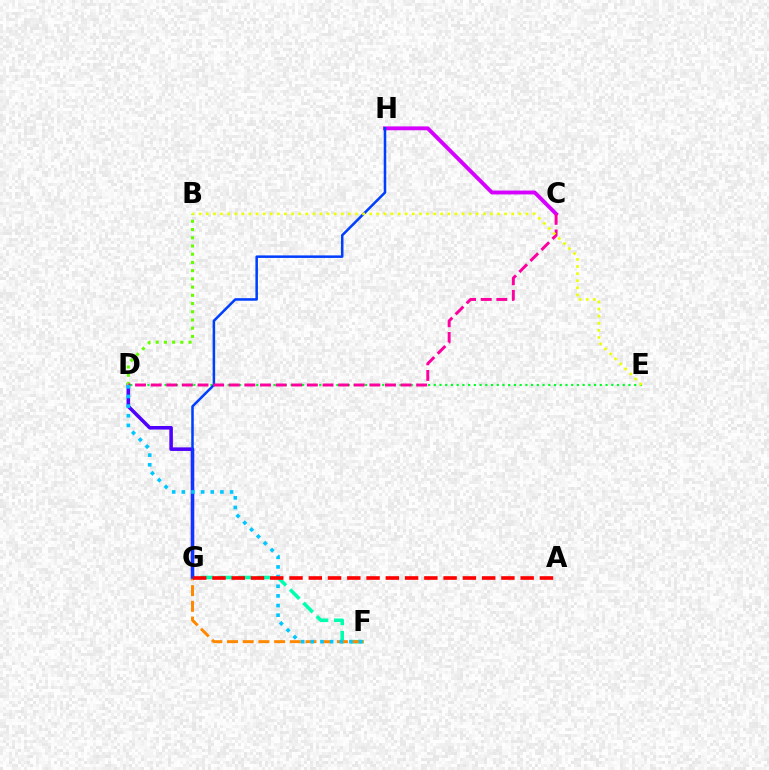{('C', 'H'): [{'color': '#d600ff', 'line_style': 'solid', 'thickness': 2.78}], ('F', 'G'): [{'color': '#00ffaf', 'line_style': 'dashed', 'thickness': 2.57}, {'color': '#ff8800', 'line_style': 'dashed', 'thickness': 2.13}], ('D', 'E'): [{'color': '#00ff27', 'line_style': 'dotted', 'thickness': 1.56}], ('D', 'G'): [{'color': '#4f00ff', 'line_style': 'solid', 'thickness': 2.56}], ('B', 'D'): [{'color': '#66ff00', 'line_style': 'dotted', 'thickness': 2.23}], ('G', 'H'): [{'color': '#003fff', 'line_style': 'solid', 'thickness': 1.82}], ('C', 'D'): [{'color': '#ff00a0', 'line_style': 'dashed', 'thickness': 2.12}], ('D', 'F'): [{'color': '#00c7ff', 'line_style': 'dotted', 'thickness': 2.62}], ('A', 'G'): [{'color': '#ff0000', 'line_style': 'dashed', 'thickness': 2.62}], ('B', 'E'): [{'color': '#eeff00', 'line_style': 'dotted', 'thickness': 1.93}]}